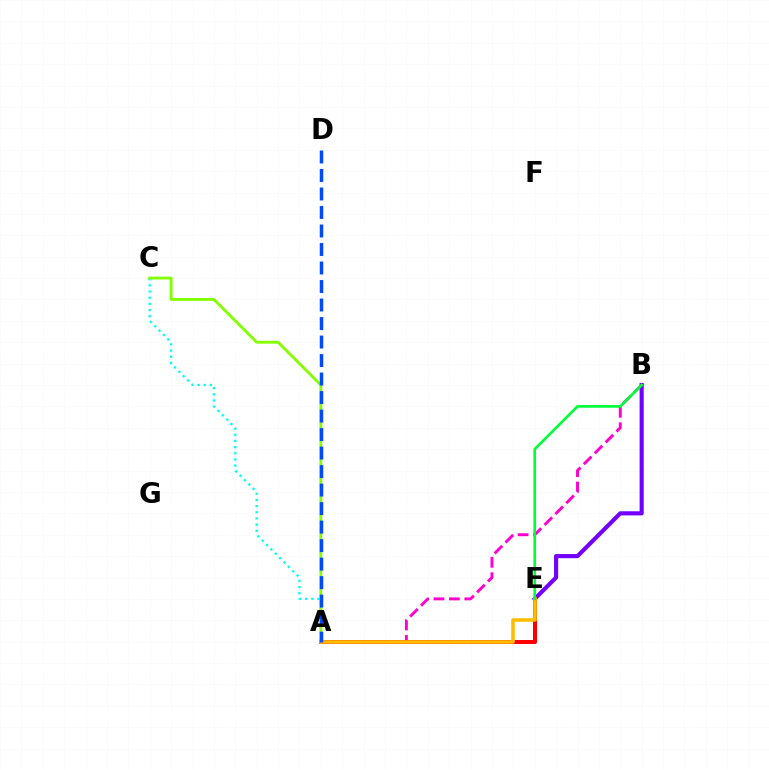{('B', 'E'): [{'color': '#7200ff', 'line_style': 'solid', 'thickness': 2.97}, {'color': '#00ff39', 'line_style': 'solid', 'thickness': 1.92}], ('A', 'B'): [{'color': '#ff00cf', 'line_style': 'dashed', 'thickness': 2.09}], ('A', 'C'): [{'color': '#00fff6', 'line_style': 'dotted', 'thickness': 1.68}, {'color': '#84ff00', 'line_style': 'solid', 'thickness': 2.06}], ('A', 'E'): [{'color': '#ff0000', 'line_style': 'solid', 'thickness': 2.89}, {'color': '#ffbd00', 'line_style': 'solid', 'thickness': 2.57}], ('A', 'D'): [{'color': '#004bff', 'line_style': 'dashed', 'thickness': 2.51}]}